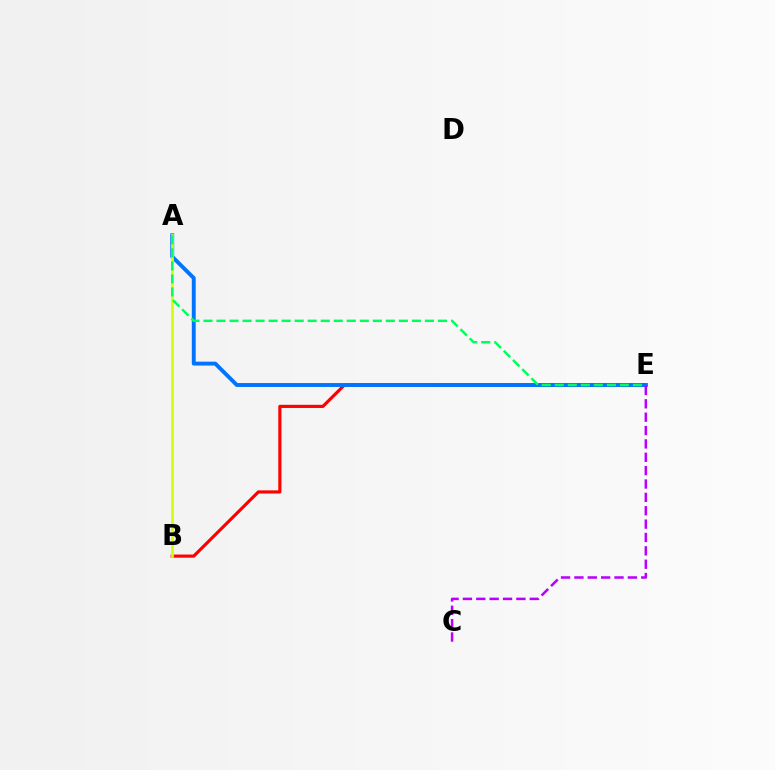{('B', 'E'): [{'color': '#ff0000', 'line_style': 'solid', 'thickness': 2.27}], ('A', 'E'): [{'color': '#0074ff', 'line_style': 'solid', 'thickness': 2.81}, {'color': '#00ff5c', 'line_style': 'dashed', 'thickness': 1.77}], ('C', 'E'): [{'color': '#b900ff', 'line_style': 'dashed', 'thickness': 1.82}], ('A', 'B'): [{'color': '#d1ff00', 'line_style': 'solid', 'thickness': 1.93}]}